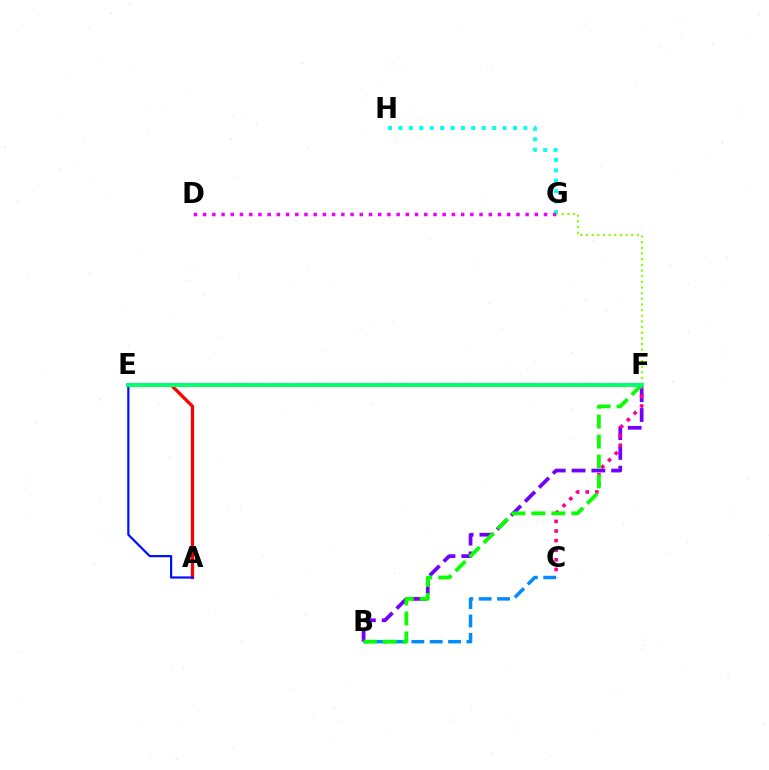{('G', 'H'): [{'color': '#00fff6', 'line_style': 'dotted', 'thickness': 2.83}], ('B', 'C'): [{'color': '#008cff', 'line_style': 'dashed', 'thickness': 2.49}], ('A', 'E'): [{'color': '#ff0000', 'line_style': 'solid', 'thickness': 2.36}, {'color': '#0010ff', 'line_style': 'solid', 'thickness': 1.59}], ('D', 'G'): [{'color': '#ee00ff', 'line_style': 'dotted', 'thickness': 2.5}], ('E', 'F'): [{'color': '#ff7c00', 'line_style': 'dashed', 'thickness': 2.82}, {'color': '#fcf500', 'line_style': 'solid', 'thickness': 2.33}, {'color': '#00ff74', 'line_style': 'solid', 'thickness': 2.81}], ('B', 'F'): [{'color': '#7200ff', 'line_style': 'dashed', 'thickness': 2.69}, {'color': '#08ff00', 'line_style': 'dashed', 'thickness': 2.71}], ('C', 'F'): [{'color': '#ff0094', 'line_style': 'dotted', 'thickness': 2.61}], ('F', 'G'): [{'color': '#84ff00', 'line_style': 'dotted', 'thickness': 1.54}]}